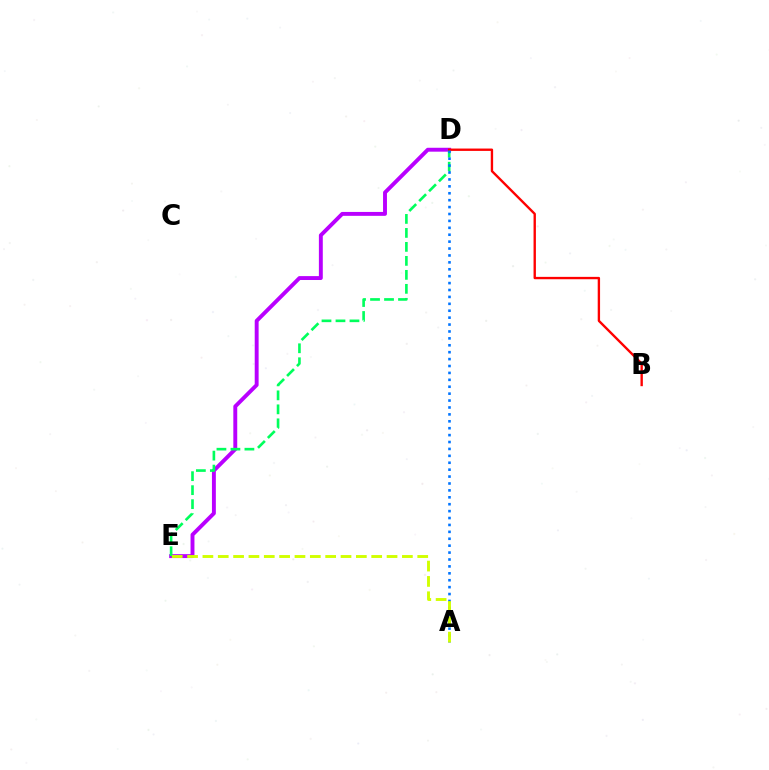{('D', 'E'): [{'color': '#b900ff', 'line_style': 'solid', 'thickness': 2.81}, {'color': '#00ff5c', 'line_style': 'dashed', 'thickness': 1.9}], ('B', 'D'): [{'color': '#ff0000', 'line_style': 'solid', 'thickness': 1.7}], ('A', 'D'): [{'color': '#0074ff', 'line_style': 'dotted', 'thickness': 1.88}], ('A', 'E'): [{'color': '#d1ff00', 'line_style': 'dashed', 'thickness': 2.08}]}